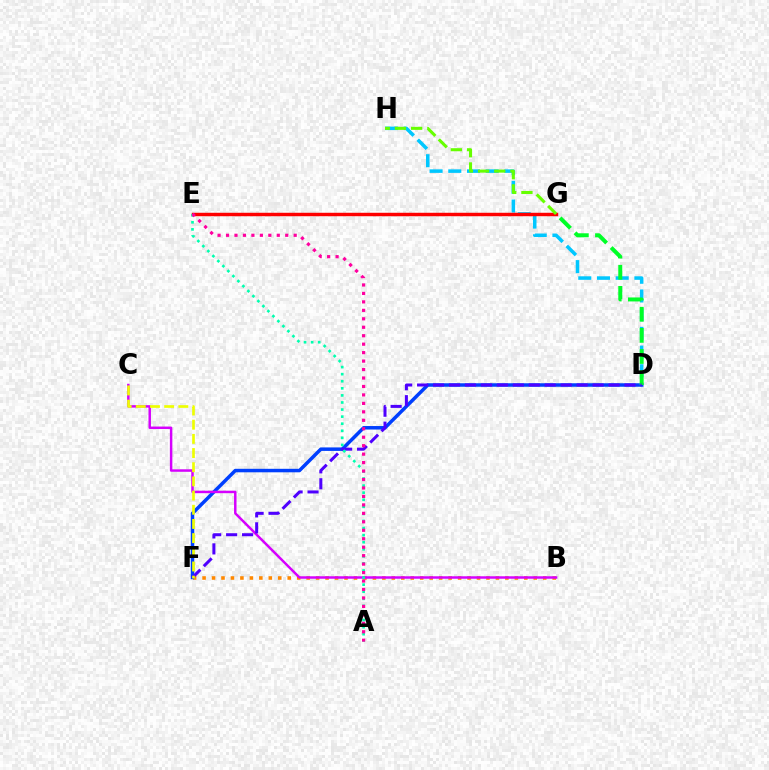{('B', 'F'): [{'color': '#ff8800', 'line_style': 'dotted', 'thickness': 2.57}], ('D', 'F'): [{'color': '#003fff', 'line_style': 'solid', 'thickness': 2.52}, {'color': '#4f00ff', 'line_style': 'dashed', 'thickness': 2.17}], ('B', 'C'): [{'color': '#d600ff', 'line_style': 'solid', 'thickness': 1.78}], ('D', 'H'): [{'color': '#00c7ff', 'line_style': 'dashed', 'thickness': 2.54}], ('E', 'G'): [{'color': '#ff0000', 'line_style': 'solid', 'thickness': 2.49}], ('G', 'H'): [{'color': '#66ff00', 'line_style': 'dashed', 'thickness': 2.2}], ('D', 'G'): [{'color': '#00ff27', 'line_style': 'dashed', 'thickness': 2.87}], ('C', 'F'): [{'color': '#eeff00', 'line_style': 'dashed', 'thickness': 1.93}], ('A', 'E'): [{'color': '#00ffaf', 'line_style': 'dotted', 'thickness': 1.92}, {'color': '#ff00a0', 'line_style': 'dotted', 'thickness': 2.3}]}